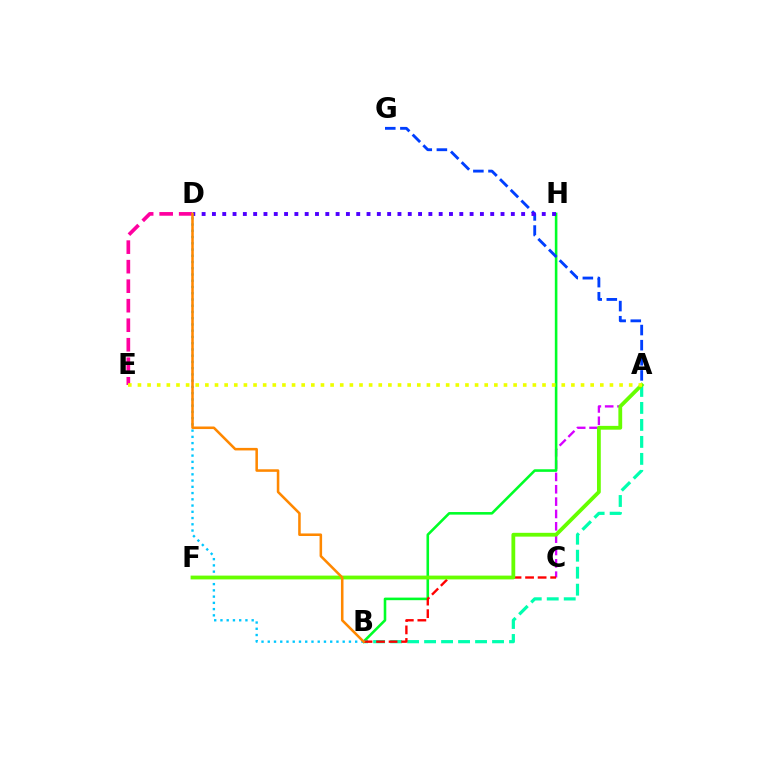{('A', 'C'): [{'color': '#d600ff', 'line_style': 'dashed', 'thickness': 1.68}], ('B', 'H'): [{'color': '#00ff27', 'line_style': 'solid', 'thickness': 1.86}], ('B', 'D'): [{'color': '#00c7ff', 'line_style': 'dotted', 'thickness': 1.7}, {'color': '#ff8800', 'line_style': 'solid', 'thickness': 1.83}], ('A', 'G'): [{'color': '#003fff', 'line_style': 'dashed', 'thickness': 2.05}], ('A', 'B'): [{'color': '#00ffaf', 'line_style': 'dashed', 'thickness': 2.31}], ('B', 'C'): [{'color': '#ff0000', 'line_style': 'dashed', 'thickness': 1.7}], ('D', 'E'): [{'color': '#ff00a0', 'line_style': 'dashed', 'thickness': 2.65}], ('D', 'H'): [{'color': '#4f00ff', 'line_style': 'dotted', 'thickness': 2.8}], ('A', 'F'): [{'color': '#66ff00', 'line_style': 'solid', 'thickness': 2.74}], ('A', 'E'): [{'color': '#eeff00', 'line_style': 'dotted', 'thickness': 2.62}]}